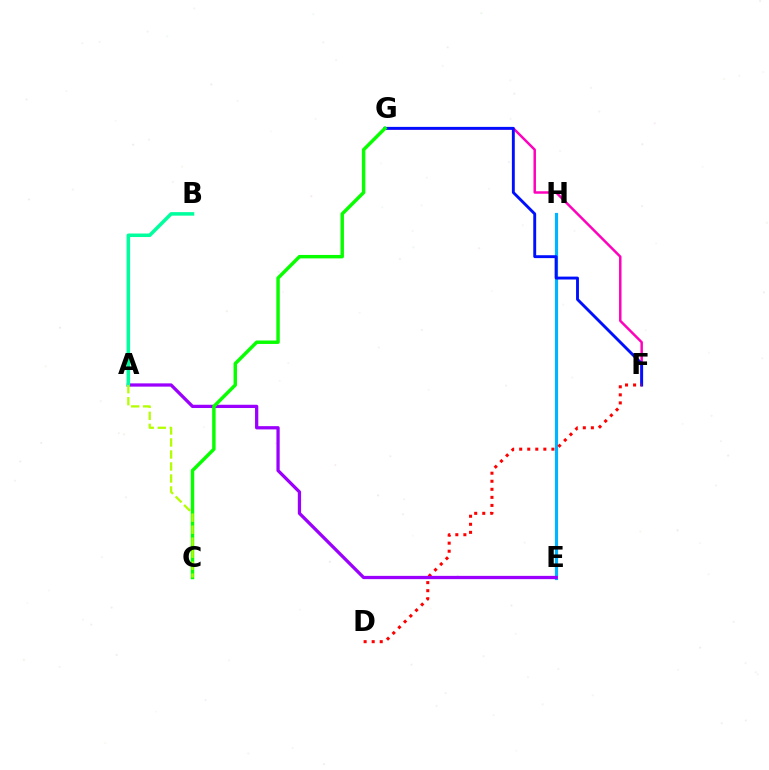{('F', 'G'): [{'color': '#ff00bd', 'line_style': 'solid', 'thickness': 1.78}, {'color': '#0010ff', 'line_style': 'solid', 'thickness': 2.08}], ('E', 'H'): [{'color': '#ffa500', 'line_style': 'solid', 'thickness': 1.92}, {'color': '#00b5ff', 'line_style': 'solid', 'thickness': 2.28}], ('D', 'F'): [{'color': '#ff0000', 'line_style': 'dotted', 'thickness': 2.19}], ('A', 'E'): [{'color': '#9b00ff', 'line_style': 'solid', 'thickness': 2.35}], ('A', 'B'): [{'color': '#00ff9d', 'line_style': 'solid', 'thickness': 2.54}], ('C', 'G'): [{'color': '#08ff00', 'line_style': 'solid', 'thickness': 2.48}], ('A', 'C'): [{'color': '#b3ff00', 'line_style': 'dashed', 'thickness': 1.63}]}